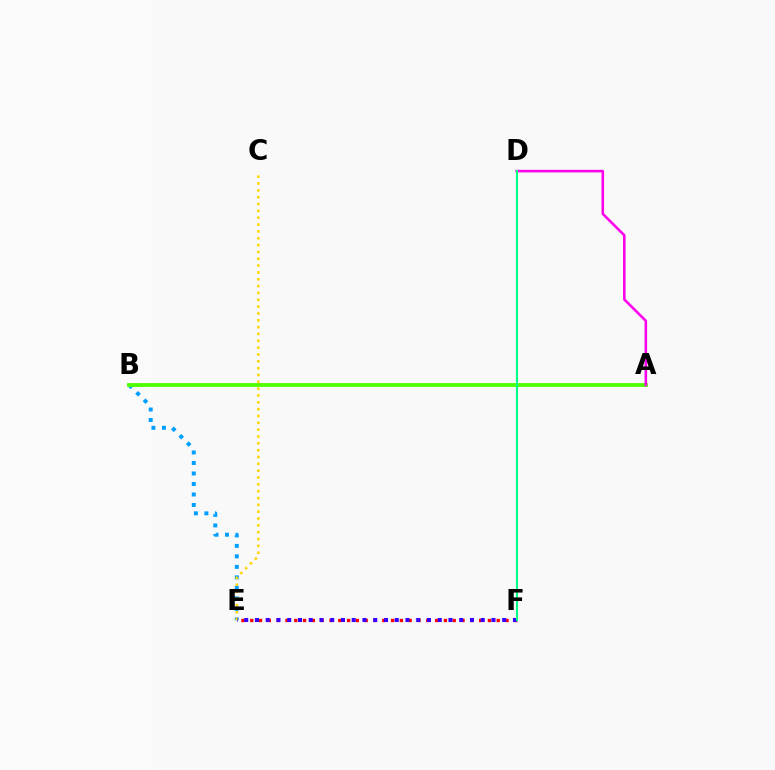{('B', 'E'): [{'color': '#009eff', 'line_style': 'dotted', 'thickness': 2.85}], ('A', 'B'): [{'color': '#4fff00', 'line_style': 'solid', 'thickness': 2.76}], ('C', 'E'): [{'color': '#ffd500', 'line_style': 'dotted', 'thickness': 1.86}], ('A', 'D'): [{'color': '#ff00ed', 'line_style': 'solid', 'thickness': 1.85}], ('E', 'F'): [{'color': '#ff0000', 'line_style': 'dotted', 'thickness': 2.39}, {'color': '#3700ff', 'line_style': 'dotted', 'thickness': 2.92}], ('D', 'F'): [{'color': '#00ff86', 'line_style': 'solid', 'thickness': 1.52}]}